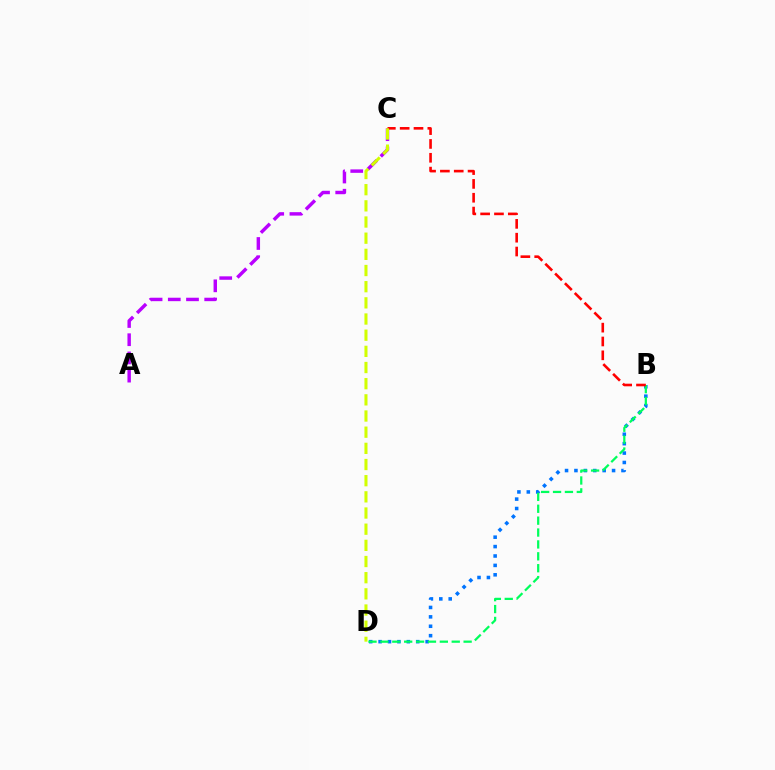{('B', 'D'): [{'color': '#0074ff', 'line_style': 'dotted', 'thickness': 2.56}, {'color': '#00ff5c', 'line_style': 'dashed', 'thickness': 1.62}], ('A', 'C'): [{'color': '#b900ff', 'line_style': 'dashed', 'thickness': 2.47}], ('B', 'C'): [{'color': '#ff0000', 'line_style': 'dashed', 'thickness': 1.88}], ('C', 'D'): [{'color': '#d1ff00', 'line_style': 'dashed', 'thickness': 2.2}]}